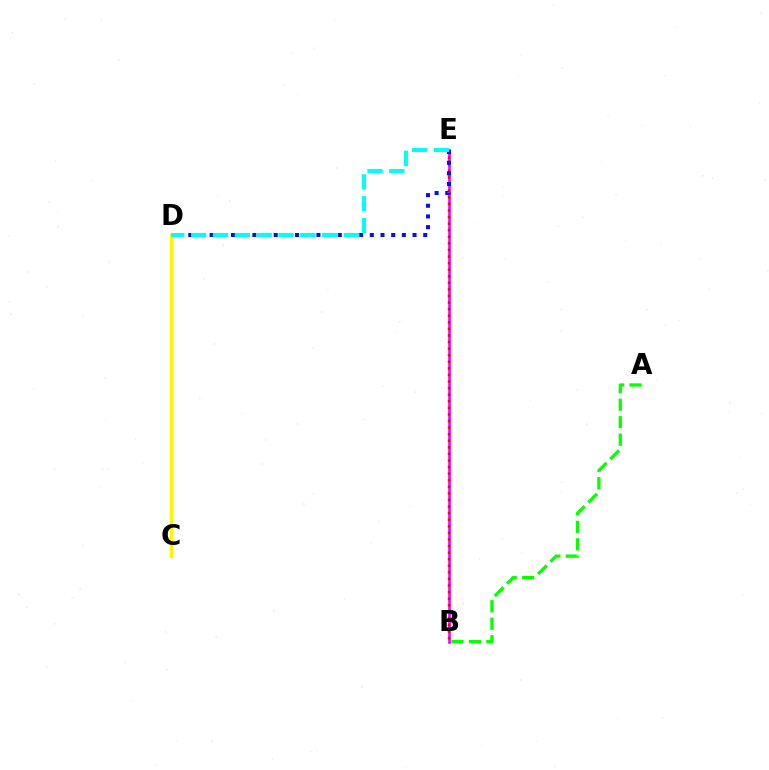{('C', 'D'): [{'color': '#fcf500', 'line_style': 'solid', 'thickness': 2.47}], ('B', 'E'): [{'color': '#ee00ff', 'line_style': 'solid', 'thickness': 1.87}, {'color': '#ff0000', 'line_style': 'dotted', 'thickness': 1.79}], ('A', 'B'): [{'color': '#08ff00', 'line_style': 'dashed', 'thickness': 2.38}], ('D', 'E'): [{'color': '#0010ff', 'line_style': 'dotted', 'thickness': 2.9}, {'color': '#00fff6', 'line_style': 'dashed', 'thickness': 2.97}]}